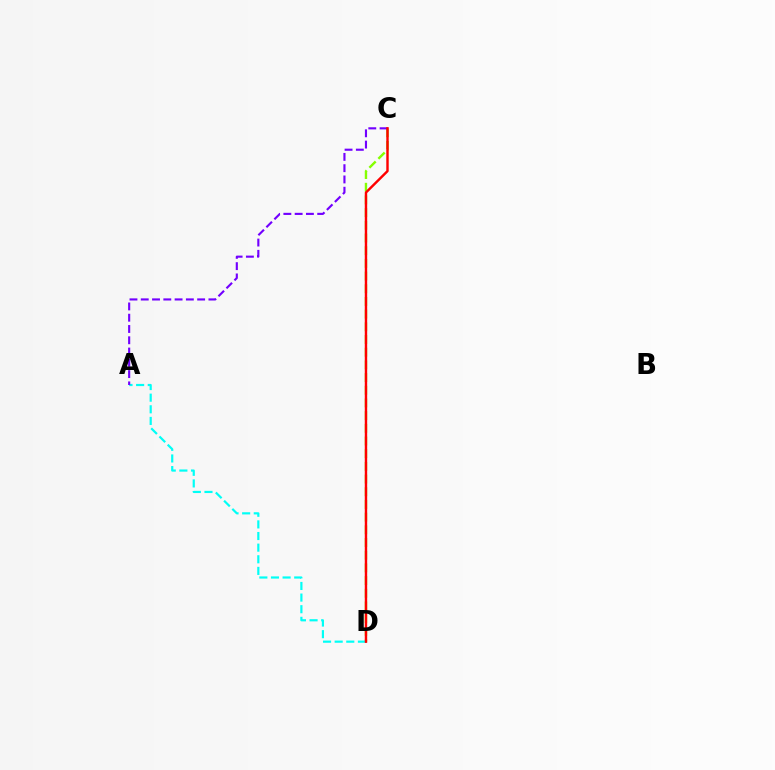{('C', 'D'): [{'color': '#84ff00', 'line_style': 'dashed', 'thickness': 1.72}, {'color': '#ff0000', 'line_style': 'solid', 'thickness': 1.74}], ('A', 'D'): [{'color': '#00fff6', 'line_style': 'dashed', 'thickness': 1.58}], ('A', 'C'): [{'color': '#7200ff', 'line_style': 'dashed', 'thickness': 1.53}]}